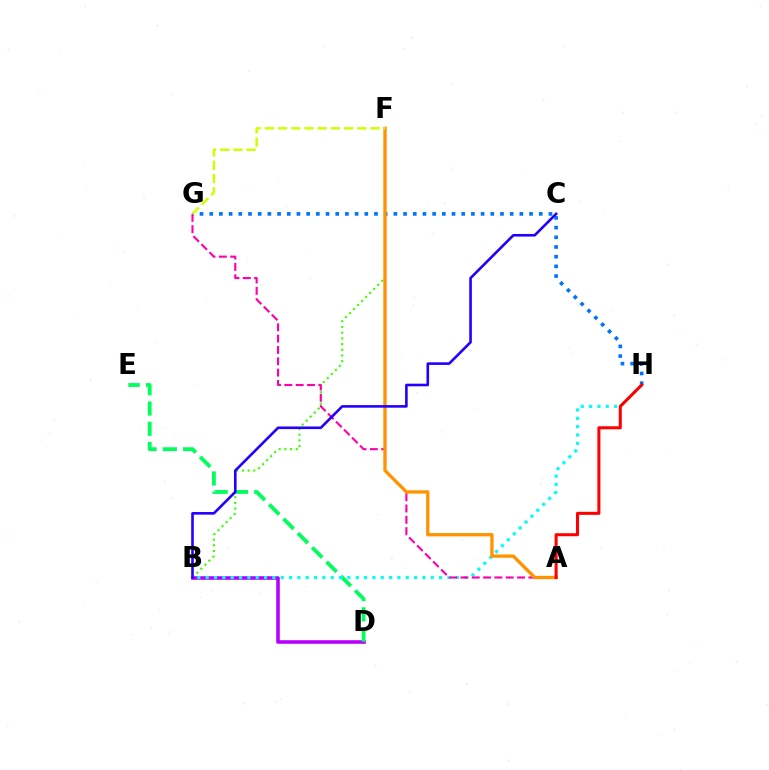{('G', 'H'): [{'color': '#0074ff', 'line_style': 'dotted', 'thickness': 2.63}], ('B', 'F'): [{'color': '#3dff00', 'line_style': 'dotted', 'thickness': 1.55}], ('B', 'D'): [{'color': '#b900ff', 'line_style': 'solid', 'thickness': 2.58}], ('D', 'E'): [{'color': '#00ff5c', 'line_style': 'dashed', 'thickness': 2.75}], ('B', 'H'): [{'color': '#00fff6', 'line_style': 'dotted', 'thickness': 2.27}], ('A', 'G'): [{'color': '#ff00ac', 'line_style': 'dashed', 'thickness': 1.54}], ('A', 'F'): [{'color': '#ff9400', 'line_style': 'solid', 'thickness': 2.4}], ('F', 'G'): [{'color': '#d1ff00', 'line_style': 'dashed', 'thickness': 1.79}], ('B', 'C'): [{'color': '#2500ff', 'line_style': 'solid', 'thickness': 1.88}], ('A', 'H'): [{'color': '#ff0000', 'line_style': 'solid', 'thickness': 2.19}]}